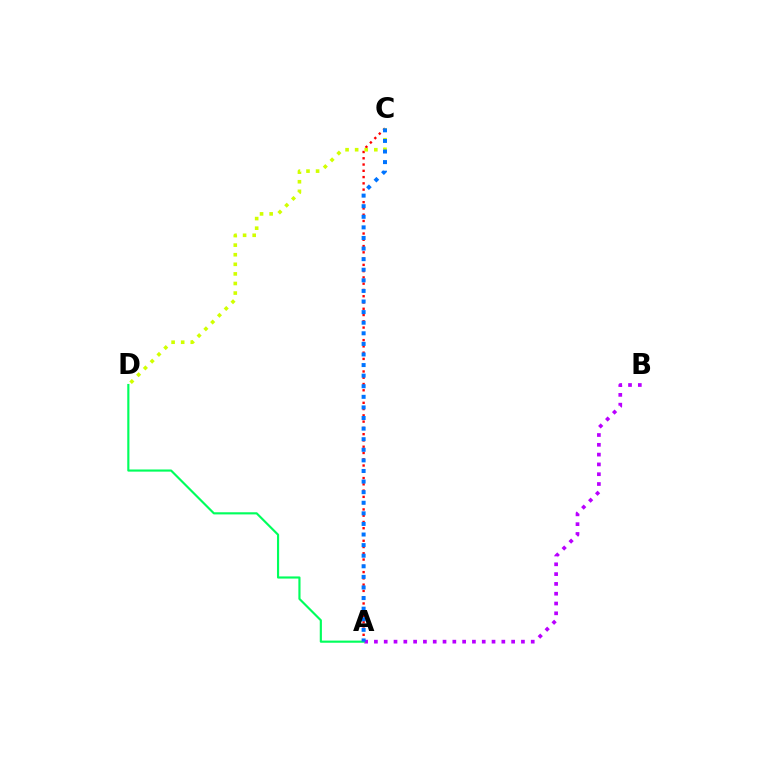{('A', 'B'): [{'color': '#b900ff', 'line_style': 'dotted', 'thickness': 2.66}], ('A', 'C'): [{'color': '#ff0000', 'line_style': 'dotted', 'thickness': 1.7}, {'color': '#0074ff', 'line_style': 'dotted', 'thickness': 2.88}], ('A', 'D'): [{'color': '#00ff5c', 'line_style': 'solid', 'thickness': 1.55}], ('C', 'D'): [{'color': '#d1ff00', 'line_style': 'dotted', 'thickness': 2.6}]}